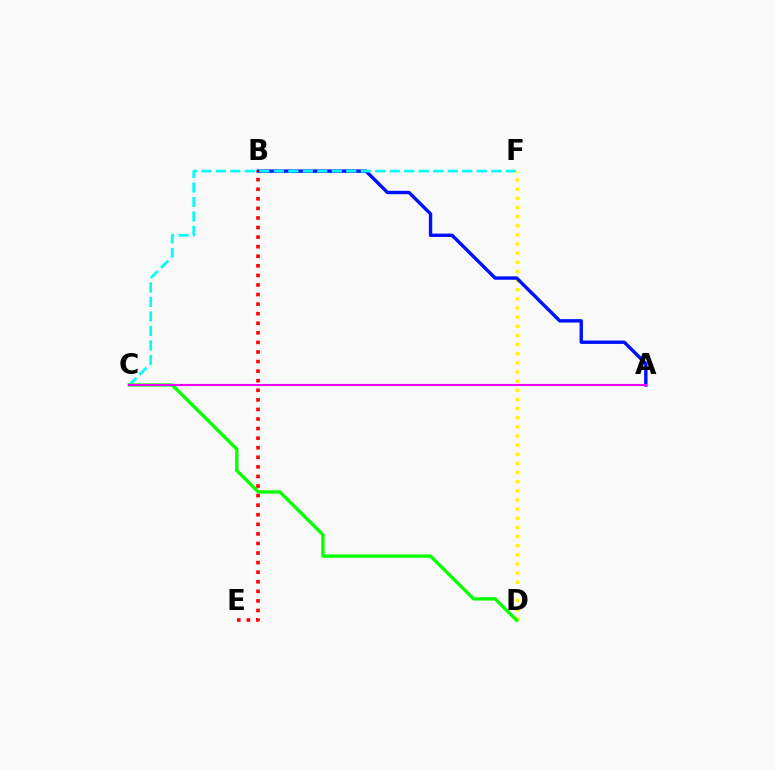{('D', 'F'): [{'color': '#fcf500', 'line_style': 'dotted', 'thickness': 2.48}], ('A', 'B'): [{'color': '#0010ff', 'line_style': 'solid', 'thickness': 2.44}], ('C', 'F'): [{'color': '#00fff6', 'line_style': 'dashed', 'thickness': 1.97}], ('B', 'E'): [{'color': '#ff0000', 'line_style': 'dotted', 'thickness': 2.6}], ('C', 'D'): [{'color': '#08ff00', 'line_style': 'solid', 'thickness': 2.39}], ('A', 'C'): [{'color': '#ee00ff', 'line_style': 'solid', 'thickness': 1.52}]}